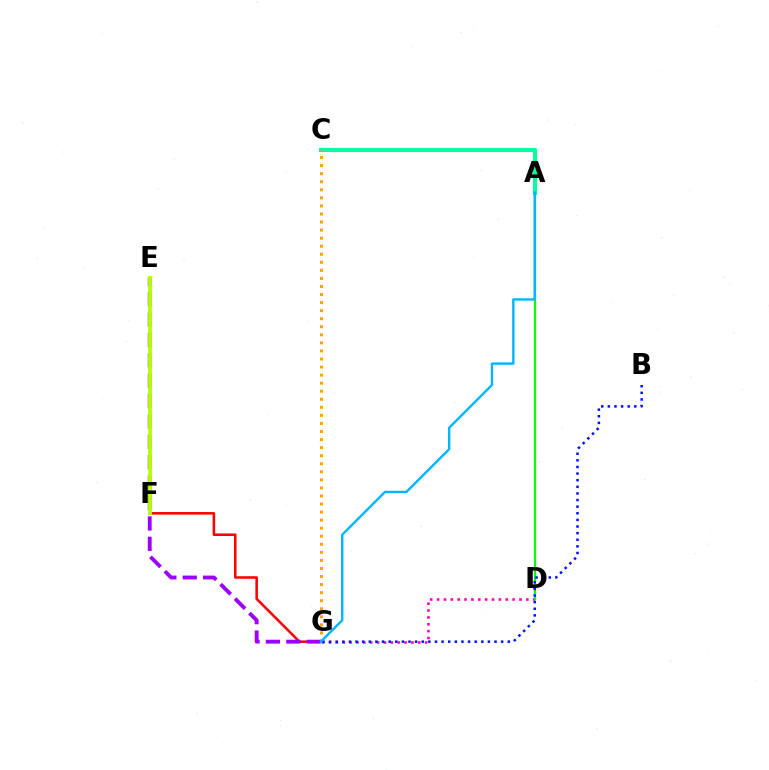{('D', 'G'): [{'color': '#ff00bd', 'line_style': 'dotted', 'thickness': 1.87}], ('A', 'C'): [{'color': '#00ff9d', 'line_style': 'solid', 'thickness': 2.95}], ('F', 'G'): [{'color': '#ff0000', 'line_style': 'solid', 'thickness': 1.84}], ('C', 'G'): [{'color': '#ffa500', 'line_style': 'dotted', 'thickness': 2.19}], ('A', 'D'): [{'color': '#08ff00', 'line_style': 'solid', 'thickness': 1.55}], ('E', 'G'): [{'color': '#9b00ff', 'line_style': 'dashed', 'thickness': 2.77}], ('E', 'F'): [{'color': '#b3ff00', 'line_style': 'solid', 'thickness': 2.73}], ('B', 'G'): [{'color': '#0010ff', 'line_style': 'dotted', 'thickness': 1.8}], ('A', 'G'): [{'color': '#00b5ff', 'line_style': 'solid', 'thickness': 1.73}]}